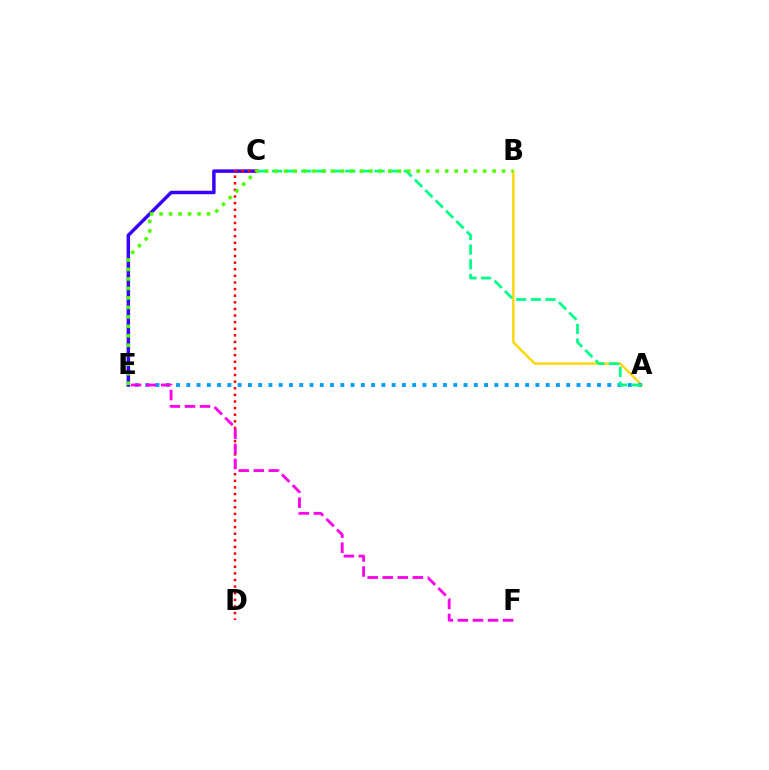{('A', 'B'): [{'color': '#ffd500', 'line_style': 'solid', 'thickness': 1.67}], ('A', 'E'): [{'color': '#009eff', 'line_style': 'dotted', 'thickness': 2.79}], ('C', 'E'): [{'color': '#3700ff', 'line_style': 'solid', 'thickness': 2.5}], ('C', 'D'): [{'color': '#ff0000', 'line_style': 'dotted', 'thickness': 1.8}], ('A', 'C'): [{'color': '#00ff86', 'line_style': 'dashed', 'thickness': 1.99}], ('B', 'E'): [{'color': '#4fff00', 'line_style': 'dotted', 'thickness': 2.58}], ('E', 'F'): [{'color': '#ff00ed', 'line_style': 'dashed', 'thickness': 2.05}]}